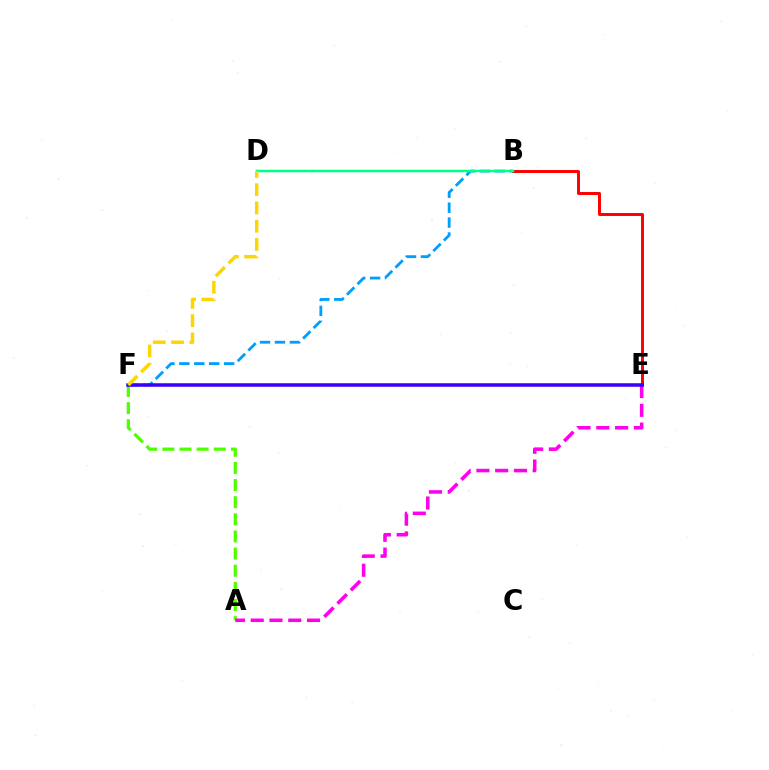{('A', 'F'): [{'color': '#4fff00', 'line_style': 'dashed', 'thickness': 2.33}], ('B', 'E'): [{'color': '#ff0000', 'line_style': 'solid', 'thickness': 2.14}], ('A', 'E'): [{'color': '#ff00ed', 'line_style': 'dashed', 'thickness': 2.55}], ('B', 'F'): [{'color': '#009eff', 'line_style': 'dashed', 'thickness': 2.03}], ('E', 'F'): [{'color': '#3700ff', 'line_style': 'solid', 'thickness': 2.53}], ('B', 'D'): [{'color': '#00ff86', 'line_style': 'solid', 'thickness': 1.79}], ('D', 'F'): [{'color': '#ffd500', 'line_style': 'dashed', 'thickness': 2.48}]}